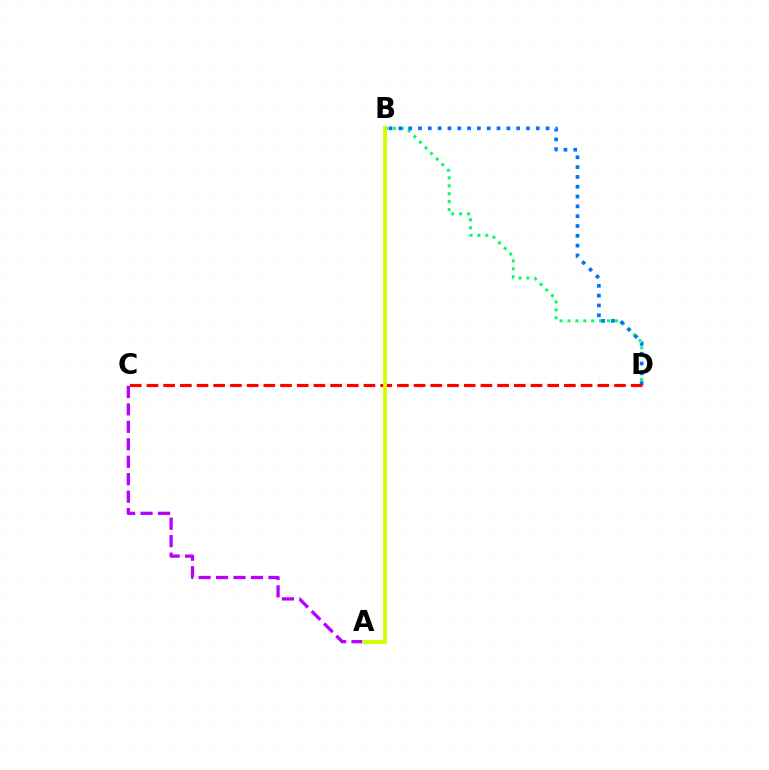{('B', 'D'): [{'color': '#00ff5c', 'line_style': 'dotted', 'thickness': 2.15}, {'color': '#0074ff', 'line_style': 'dotted', 'thickness': 2.67}], ('A', 'C'): [{'color': '#b900ff', 'line_style': 'dashed', 'thickness': 2.37}], ('C', 'D'): [{'color': '#ff0000', 'line_style': 'dashed', 'thickness': 2.27}], ('A', 'B'): [{'color': '#d1ff00', 'line_style': 'solid', 'thickness': 2.82}]}